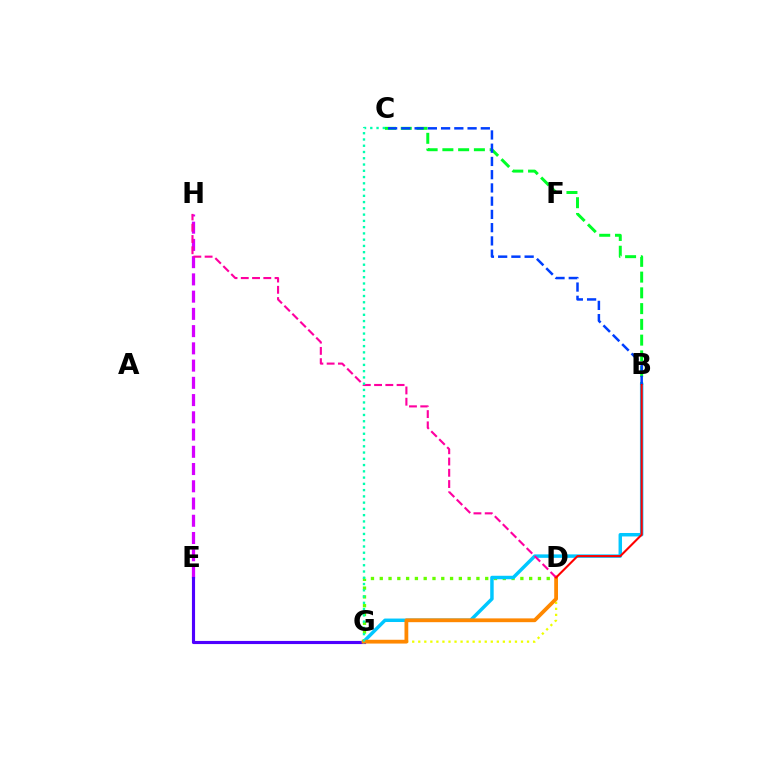{('D', 'G'): [{'color': '#eeff00', 'line_style': 'dotted', 'thickness': 1.64}, {'color': '#66ff00', 'line_style': 'dotted', 'thickness': 2.39}, {'color': '#ff8800', 'line_style': 'solid', 'thickness': 2.73}], ('E', 'H'): [{'color': '#d600ff', 'line_style': 'dashed', 'thickness': 2.34}], ('B', 'C'): [{'color': '#00ff27', 'line_style': 'dashed', 'thickness': 2.14}, {'color': '#003fff', 'line_style': 'dashed', 'thickness': 1.8}], ('E', 'G'): [{'color': '#4f00ff', 'line_style': 'solid', 'thickness': 2.26}], ('B', 'G'): [{'color': '#00c7ff', 'line_style': 'solid', 'thickness': 2.5}], ('D', 'H'): [{'color': '#ff00a0', 'line_style': 'dashed', 'thickness': 1.53}], ('C', 'G'): [{'color': '#00ffaf', 'line_style': 'dotted', 'thickness': 1.7}], ('B', 'D'): [{'color': '#ff0000', 'line_style': 'solid', 'thickness': 1.5}]}